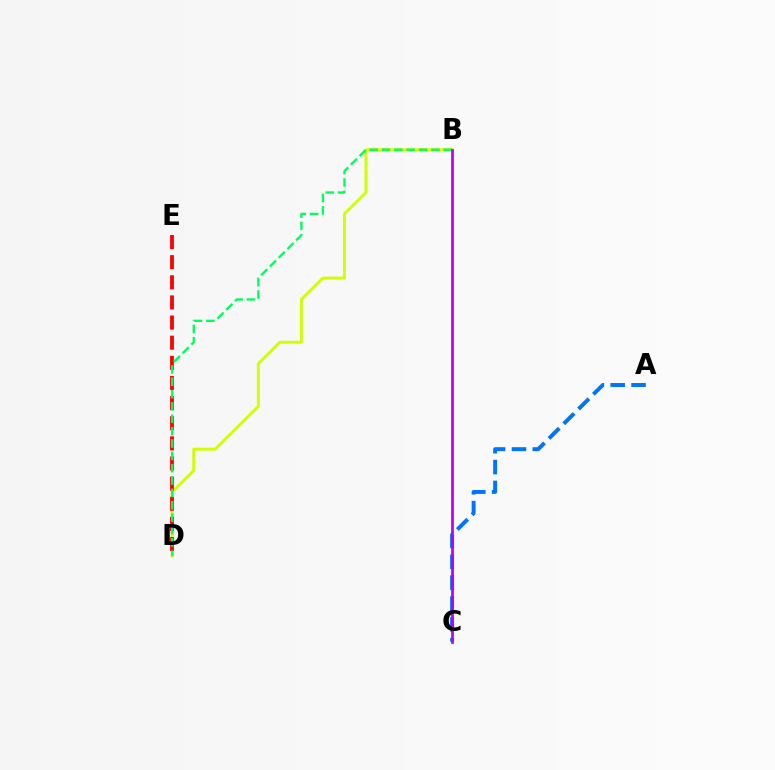{('B', 'D'): [{'color': '#d1ff00', 'line_style': 'solid', 'thickness': 2.11}, {'color': '#00ff5c', 'line_style': 'dashed', 'thickness': 1.68}], ('D', 'E'): [{'color': '#ff0000', 'line_style': 'dashed', 'thickness': 2.74}], ('A', 'C'): [{'color': '#0074ff', 'line_style': 'dashed', 'thickness': 2.83}], ('B', 'C'): [{'color': '#b900ff', 'line_style': 'solid', 'thickness': 1.96}]}